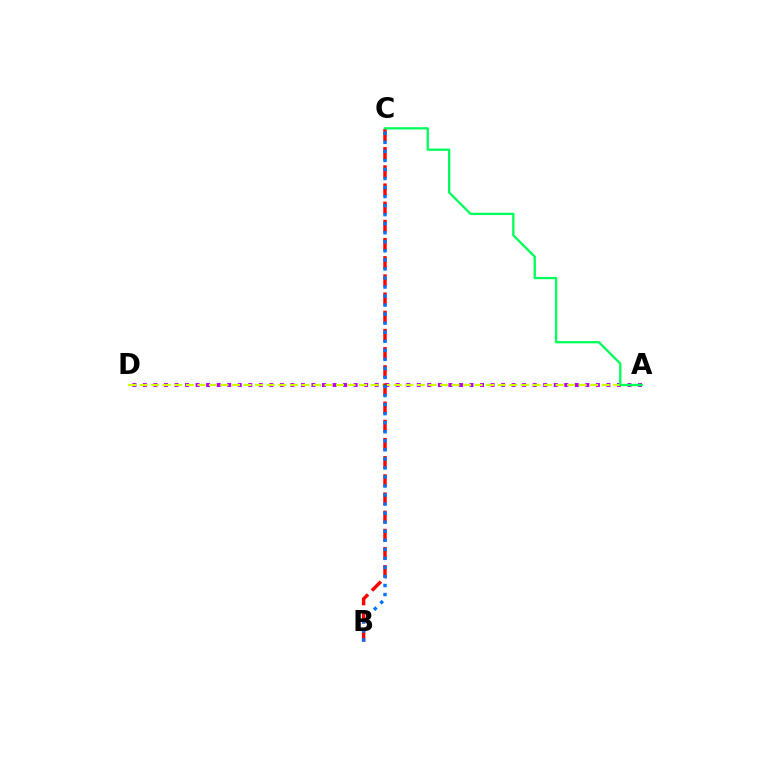{('A', 'D'): [{'color': '#b900ff', 'line_style': 'dotted', 'thickness': 2.86}, {'color': '#d1ff00', 'line_style': 'dashed', 'thickness': 1.57}], ('B', 'C'): [{'color': '#ff0000', 'line_style': 'dashed', 'thickness': 2.47}, {'color': '#0074ff', 'line_style': 'dotted', 'thickness': 2.46}], ('A', 'C'): [{'color': '#00ff5c', 'line_style': 'solid', 'thickness': 1.65}]}